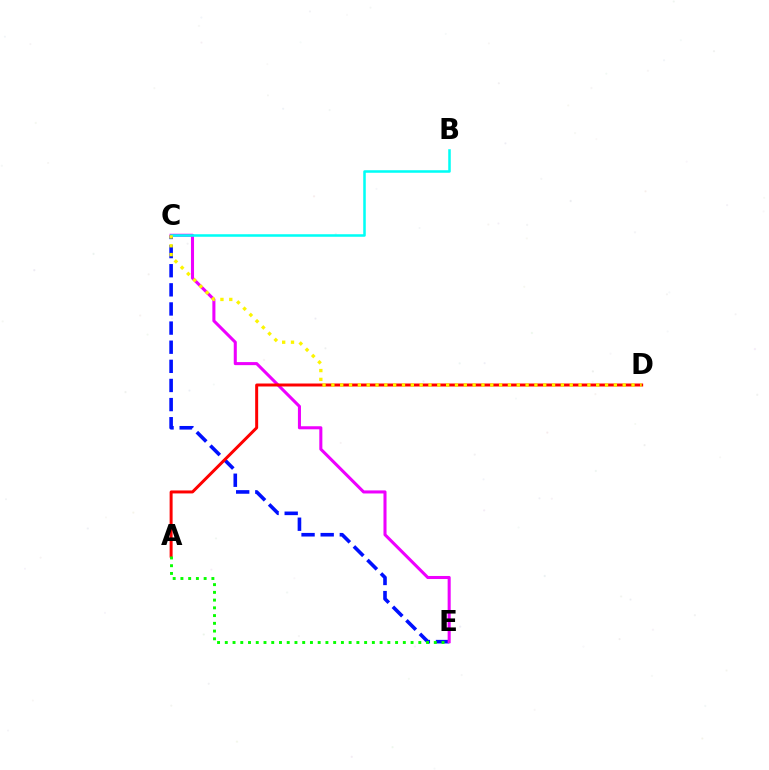{('C', 'E'): [{'color': '#0010ff', 'line_style': 'dashed', 'thickness': 2.6}, {'color': '#ee00ff', 'line_style': 'solid', 'thickness': 2.2}], ('A', 'D'): [{'color': '#ff0000', 'line_style': 'solid', 'thickness': 2.15}], ('A', 'E'): [{'color': '#08ff00', 'line_style': 'dotted', 'thickness': 2.1}], ('B', 'C'): [{'color': '#00fff6', 'line_style': 'solid', 'thickness': 1.83}], ('C', 'D'): [{'color': '#fcf500', 'line_style': 'dotted', 'thickness': 2.4}]}